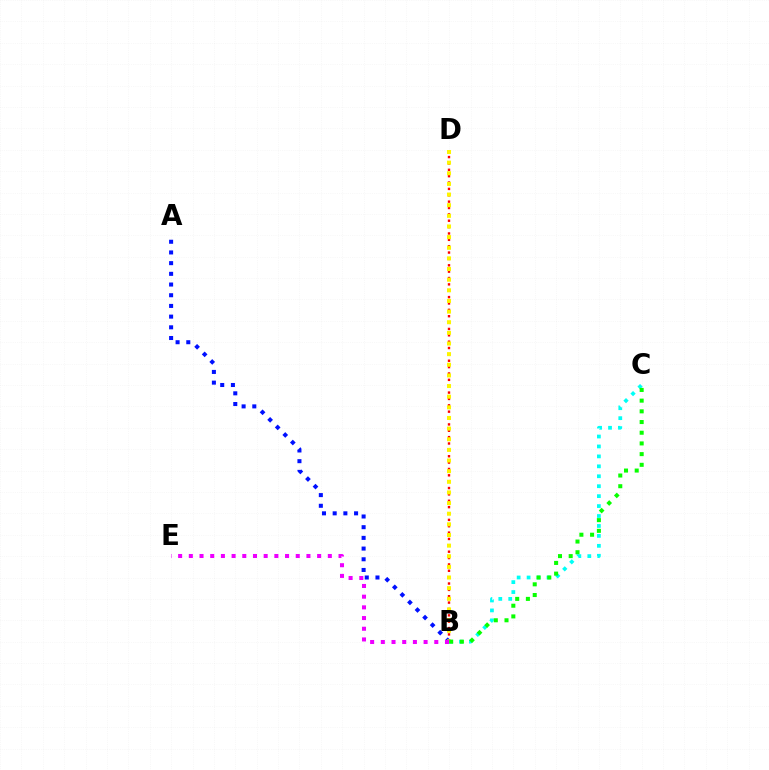{('A', 'B'): [{'color': '#0010ff', 'line_style': 'dotted', 'thickness': 2.91}], ('B', 'D'): [{'color': '#ff0000', 'line_style': 'dotted', 'thickness': 1.73}, {'color': '#fcf500', 'line_style': 'dotted', 'thickness': 2.89}], ('B', 'C'): [{'color': '#00fff6', 'line_style': 'dotted', 'thickness': 2.7}, {'color': '#08ff00', 'line_style': 'dotted', 'thickness': 2.91}], ('B', 'E'): [{'color': '#ee00ff', 'line_style': 'dotted', 'thickness': 2.91}]}